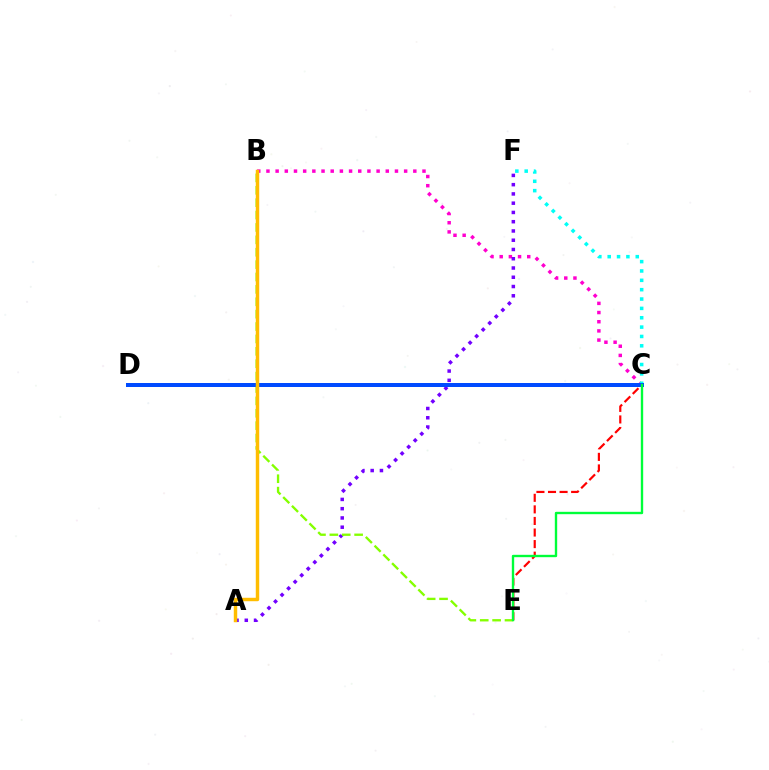{('B', 'C'): [{'color': '#ff00cf', 'line_style': 'dotted', 'thickness': 2.49}], ('C', 'E'): [{'color': '#ff0000', 'line_style': 'dashed', 'thickness': 1.57}, {'color': '#00ff39', 'line_style': 'solid', 'thickness': 1.71}], ('A', 'F'): [{'color': '#7200ff', 'line_style': 'dotted', 'thickness': 2.52}], ('B', 'E'): [{'color': '#84ff00', 'line_style': 'dashed', 'thickness': 1.68}], ('C', 'F'): [{'color': '#00fff6', 'line_style': 'dotted', 'thickness': 2.54}], ('C', 'D'): [{'color': '#004bff', 'line_style': 'solid', 'thickness': 2.88}], ('A', 'B'): [{'color': '#ffbd00', 'line_style': 'solid', 'thickness': 2.48}]}